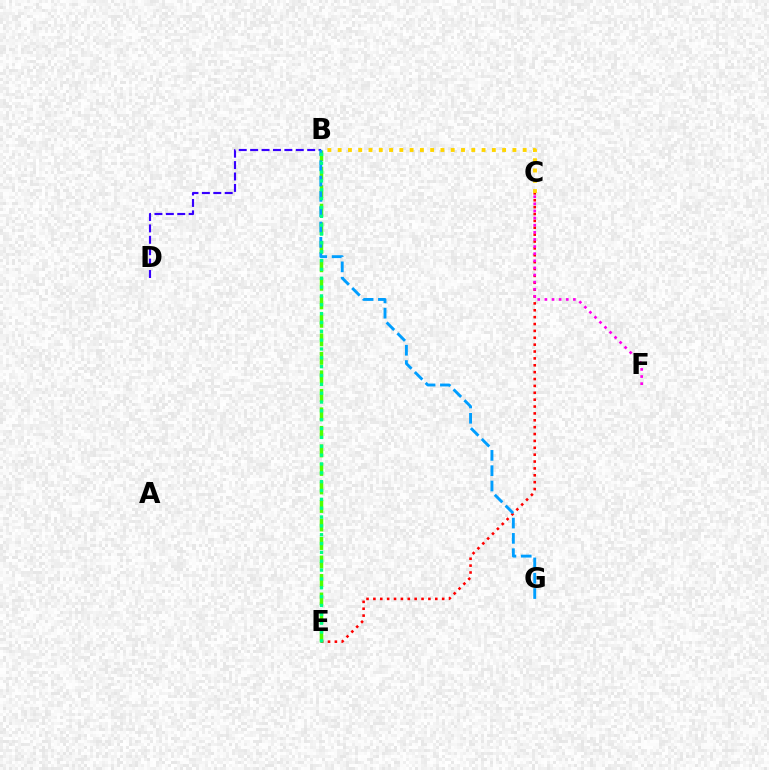{('C', 'E'): [{'color': '#ff0000', 'line_style': 'dotted', 'thickness': 1.87}], ('C', 'F'): [{'color': '#ff00ed', 'line_style': 'dotted', 'thickness': 1.93}], ('B', 'D'): [{'color': '#3700ff', 'line_style': 'dashed', 'thickness': 1.55}], ('B', 'E'): [{'color': '#4fff00', 'line_style': 'dashed', 'thickness': 2.52}, {'color': '#00ff86', 'line_style': 'dotted', 'thickness': 2.4}], ('B', 'G'): [{'color': '#009eff', 'line_style': 'dashed', 'thickness': 2.08}], ('B', 'C'): [{'color': '#ffd500', 'line_style': 'dotted', 'thickness': 2.79}]}